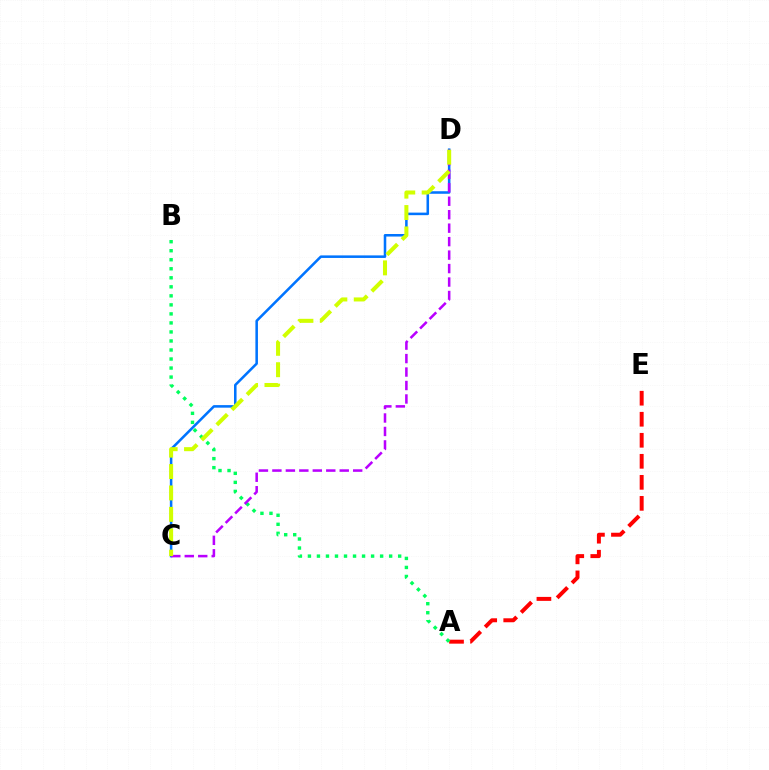{('A', 'E'): [{'color': '#ff0000', 'line_style': 'dashed', 'thickness': 2.86}], ('C', 'D'): [{'color': '#0074ff', 'line_style': 'solid', 'thickness': 1.84}, {'color': '#b900ff', 'line_style': 'dashed', 'thickness': 1.83}, {'color': '#d1ff00', 'line_style': 'dashed', 'thickness': 2.91}], ('A', 'B'): [{'color': '#00ff5c', 'line_style': 'dotted', 'thickness': 2.45}]}